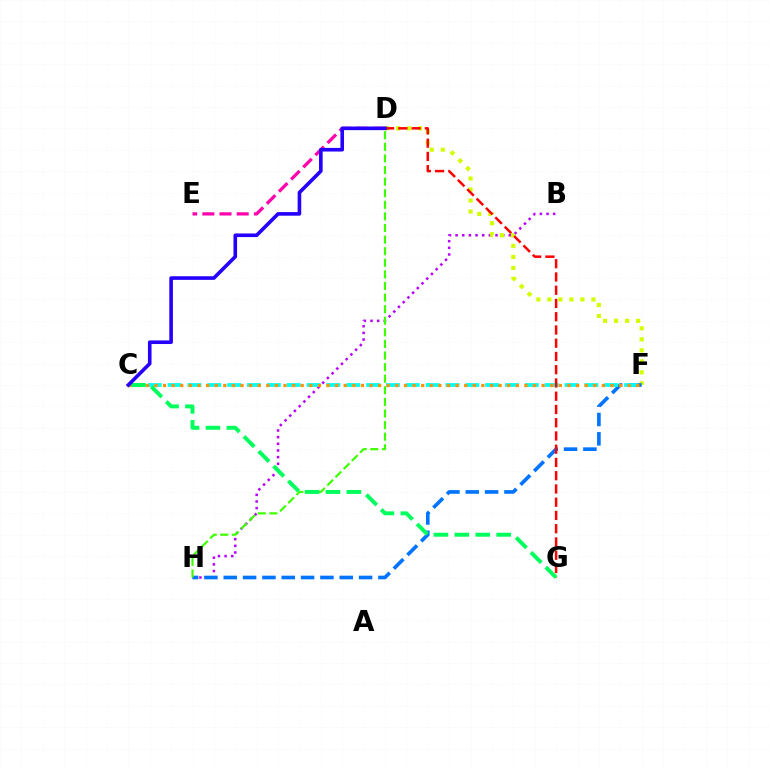{('B', 'H'): [{'color': '#b900ff', 'line_style': 'dotted', 'thickness': 1.81}], ('D', 'F'): [{'color': '#d1ff00', 'line_style': 'dotted', 'thickness': 2.99}], ('F', 'H'): [{'color': '#0074ff', 'line_style': 'dashed', 'thickness': 2.63}], ('C', 'F'): [{'color': '#00fff6', 'line_style': 'dashed', 'thickness': 2.7}, {'color': '#ff9400', 'line_style': 'dotted', 'thickness': 2.34}], ('D', 'E'): [{'color': '#ff00ac', 'line_style': 'dashed', 'thickness': 2.33}], ('D', 'H'): [{'color': '#3dff00', 'line_style': 'dashed', 'thickness': 1.57}], ('D', 'G'): [{'color': '#ff0000', 'line_style': 'dashed', 'thickness': 1.8}], ('C', 'G'): [{'color': '#00ff5c', 'line_style': 'dashed', 'thickness': 2.84}], ('C', 'D'): [{'color': '#2500ff', 'line_style': 'solid', 'thickness': 2.6}]}